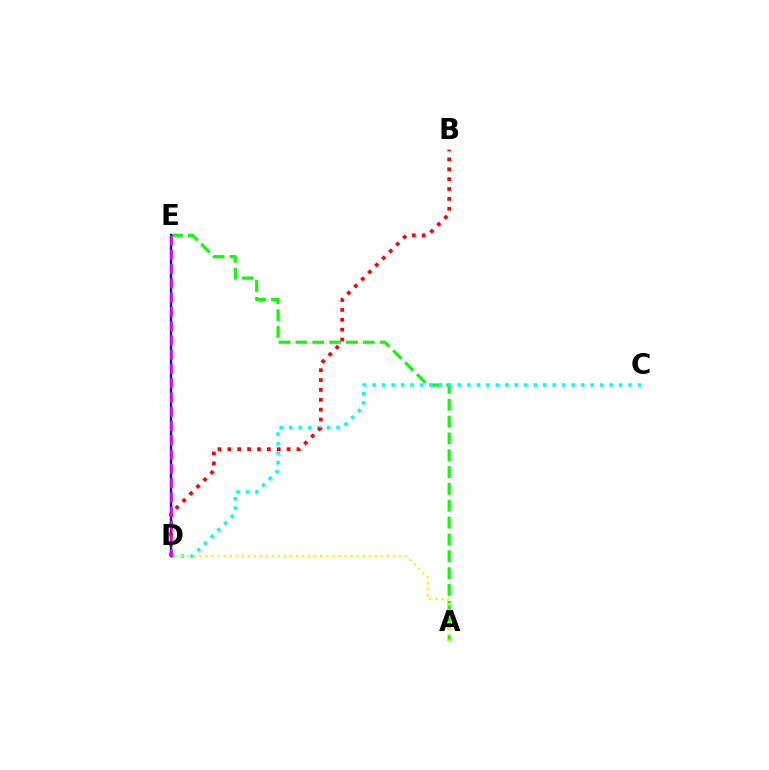{('A', 'E'): [{'color': '#08ff00', 'line_style': 'dashed', 'thickness': 2.29}], ('C', 'D'): [{'color': '#00fff6', 'line_style': 'dotted', 'thickness': 2.58}], ('D', 'E'): [{'color': '#0010ff', 'line_style': 'solid', 'thickness': 1.73}, {'color': '#ee00ff', 'line_style': 'dashed', 'thickness': 1.94}], ('B', 'D'): [{'color': '#ff0000', 'line_style': 'dotted', 'thickness': 2.68}], ('A', 'D'): [{'color': '#fcf500', 'line_style': 'dotted', 'thickness': 1.64}]}